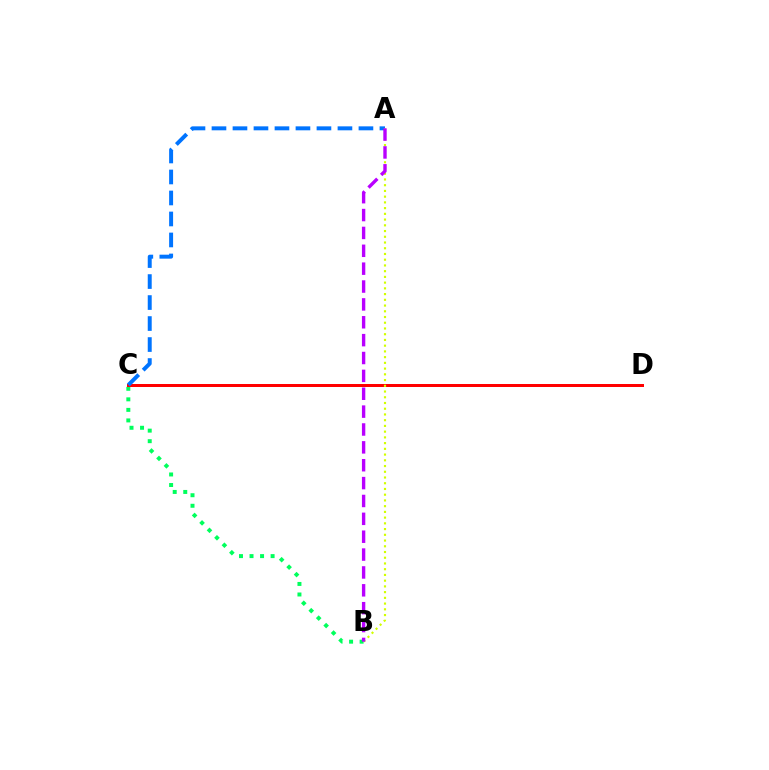{('B', 'C'): [{'color': '#00ff5c', 'line_style': 'dotted', 'thickness': 2.86}], ('C', 'D'): [{'color': '#ff0000', 'line_style': 'solid', 'thickness': 2.16}], ('A', 'C'): [{'color': '#0074ff', 'line_style': 'dashed', 'thickness': 2.85}], ('A', 'B'): [{'color': '#d1ff00', 'line_style': 'dotted', 'thickness': 1.56}, {'color': '#b900ff', 'line_style': 'dashed', 'thickness': 2.43}]}